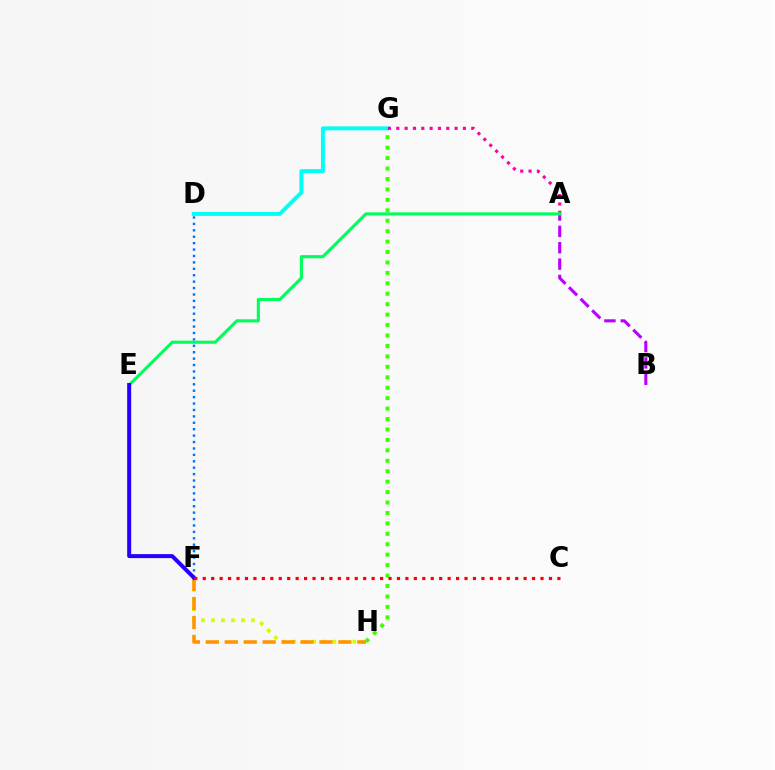{('G', 'H'): [{'color': '#3dff00', 'line_style': 'dotted', 'thickness': 2.84}], ('D', 'G'): [{'color': '#00fff6', 'line_style': 'solid', 'thickness': 2.85}], ('F', 'H'): [{'color': '#d1ff00', 'line_style': 'dotted', 'thickness': 2.72}, {'color': '#ff9400', 'line_style': 'dashed', 'thickness': 2.57}], ('D', 'F'): [{'color': '#0074ff', 'line_style': 'dotted', 'thickness': 1.74}], ('A', 'G'): [{'color': '#ff00ac', 'line_style': 'dotted', 'thickness': 2.26}], ('A', 'B'): [{'color': '#b900ff', 'line_style': 'dashed', 'thickness': 2.22}], ('A', 'E'): [{'color': '#00ff5c', 'line_style': 'solid', 'thickness': 2.24}], ('E', 'F'): [{'color': '#2500ff', 'line_style': 'solid', 'thickness': 2.87}], ('C', 'F'): [{'color': '#ff0000', 'line_style': 'dotted', 'thickness': 2.29}]}